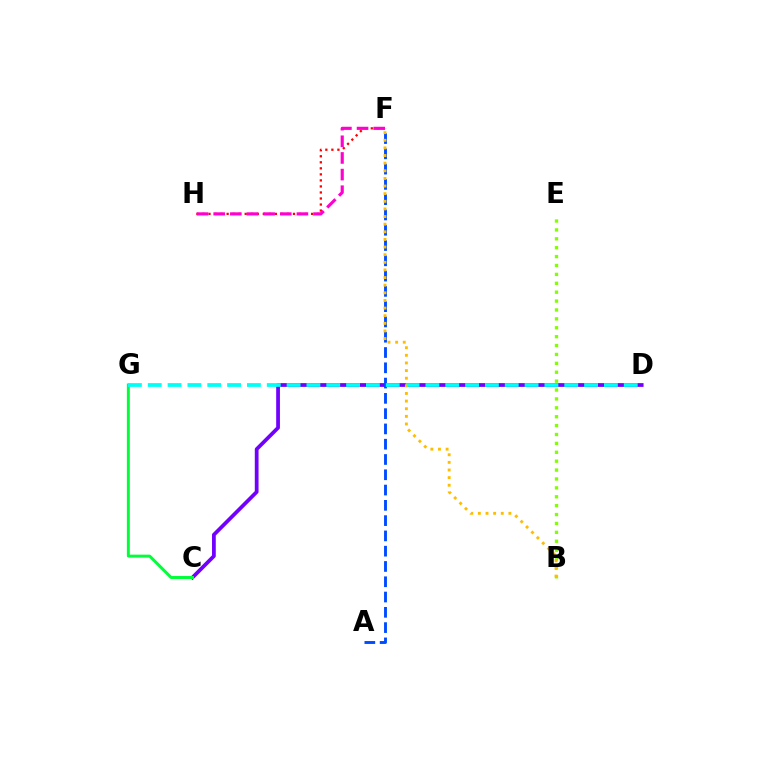{('F', 'H'): [{'color': '#ff0000', 'line_style': 'dotted', 'thickness': 1.64}, {'color': '#ff00cf', 'line_style': 'dashed', 'thickness': 2.26}], ('C', 'D'): [{'color': '#7200ff', 'line_style': 'solid', 'thickness': 2.7}], ('C', 'G'): [{'color': '#00ff39', 'line_style': 'solid', 'thickness': 2.13}], ('A', 'F'): [{'color': '#004bff', 'line_style': 'dashed', 'thickness': 2.08}], ('D', 'G'): [{'color': '#00fff6', 'line_style': 'dashed', 'thickness': 2.69}], ('B', 'E'): [{'color': '#84ff00', 'line_style': 'dotted', 'thickness': 2.42}], ('B', 'F'): [{'color': '#ffbd00', 'line_style': 'dotted', 'thickness': 2.07}]}